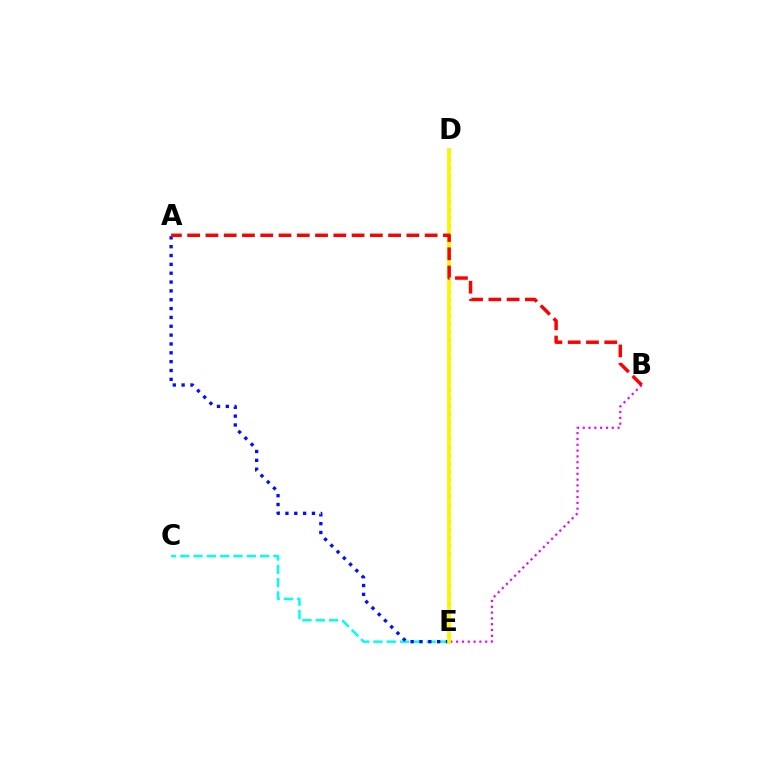{('B', 'E'): [{'color': '#ee00ff', 'line_style': 'dotted', 'thickness': 1.58}], ('D', 'E'): [{'color': '#08ff00', 'line_style': 'dotted', 'thickness': 2.23}, {'color': '#fcf500', 'line_style': 'solid', 'thickness': 2.73}], ('C', 'E'): [{'color': '#00fff6', 'line_style': 'dashed', 'thickness': 1.81}], ('A', 'E'): [{'color': '#0010ff', 'line_style': 'dotted', 'thickness': 2.4}], ('A', 'B'): [{'color': '#ff0000', 'line_style': 'dashed', 'thickness': 2.48}]}